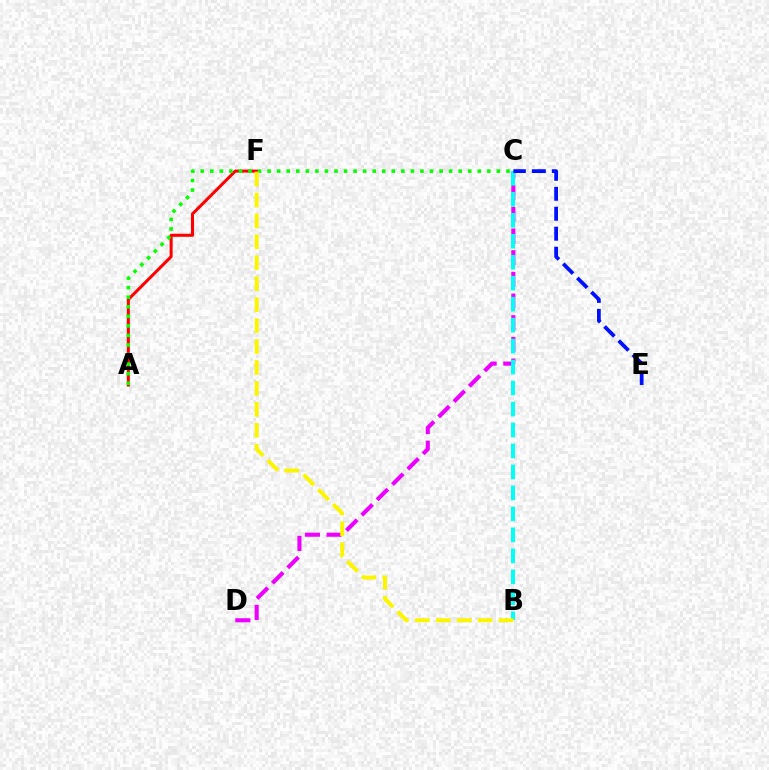{('C', 'D'): [{'color': '#ee00ff', 'line_style': 'dashed', 'thickness': 2.94}], ('B', 'C'): [{'color': '#00fff6', 'line_style': 'dashed', 'thickness': 2.85}], ('A', 'F'): [{'color': '#ff0000', 'line_style': 'solid', 'thickness': 2.19}], ('C', 'E'): [{'color': '#0010ff', 'line_style': 'dashed', 'thickness': 2.71}], ('A', 'C'): [{'color': '#08ff00', 'line_style': 'dotted', 'thickness': 2.6}], ('B', 'F'): [{'color': '#fcf500', 'line_style': 'dashed', 'thickness': 2.84}]}